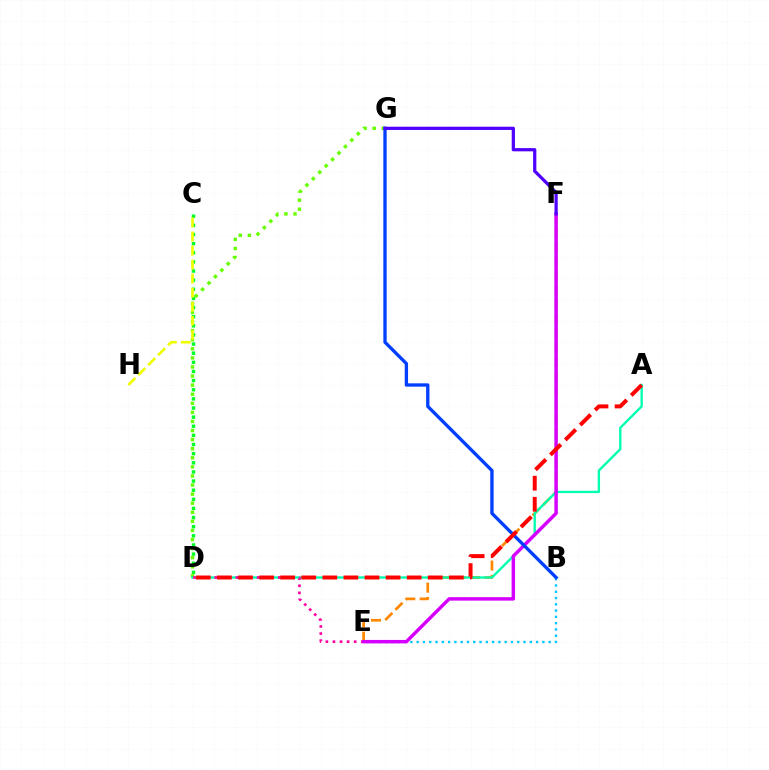{('C', 'D'): [{'color': '#00ff27', 'line_style': 'dotted', 'thickness': 2.48}], ('E', 'F'): [{'color': '#ff8800', 'line_style': 'dashed', 'thickness': 1.95}, {'color': '#d600ff', 'line_style': 'solid', 'thickness': 2.49}], ('D', 'G'): [{'color': '#66ff00', 'line_style': 'dotted', 'thickness': 2.47}], ('A', 'D'): [{'color': '#00ffaf', 'line_style': 'solid', 'thickness': 1.69}, {'color': '#ff0000', 'line_style': 'dashed', 'thickness': 2.87}], ('B', 'E'): [{'color': '#00c7ff', 'line_style': 'dotted', 'thickness': 1.71}], ('D', 'E'): [{'color': '#ff00a0', 'line_style': 'dotted', 'thickness': 1.92}], ('C', 'H'): [{'color': '#eeff00', 'line_style': 'dashed', 'thickness': 1.91}], ('B', 'G'): [{'color': '#003fff', 'line_style': 'solid', 'thickness': 2.4}], ('F', 'G'): [{'color': '#4f00ff', 'line_style': 'solid', 'thickness': 2.32}]}